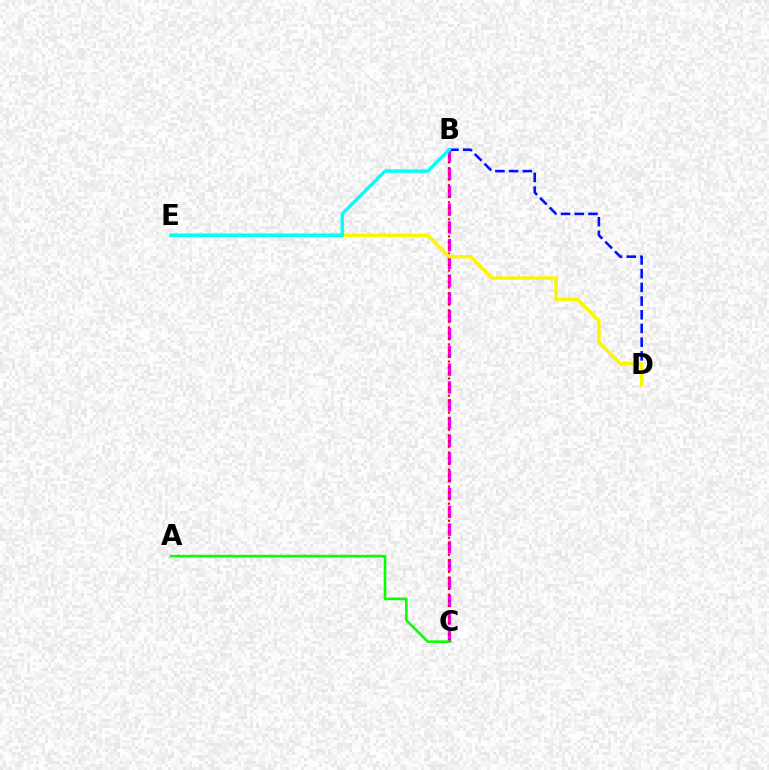{('B', 'C'): [{'color': '#ee00ff', 'line_style': 'dashed', 'thickness': 2.41}, {'color': '#ff0000', 'line_style': 'dotted', 'thickness': 1.55}], ('B', 'D'): [{'color': '#0010ff', 'line_style': 'dashed', 'thickness': 1.86}], ('D', 'E'): [{'color': '#fcf500', 'line_style': 'solid', 'thickness': 2.47}], ('B', 'E'): [{'color': '#00fff6', 'line_style': 'solid', 'thickness': 2.44}], ('A', 'C'): [{'color': '#08ff00', 'line_style': 'solid', 'thickness': 1.88}]}